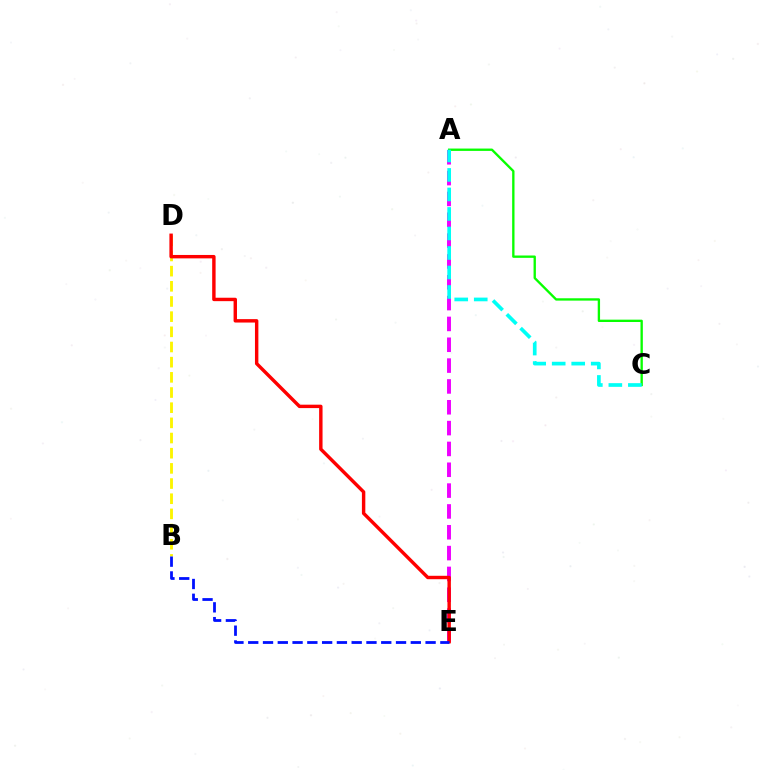{('A', 'E'): [{'color': '#ee00ff', 'line_style': 'dashed', 'thickness': 2.83}], ('B', 'D'): [{'color': '#fcf500', 'line_style': 'dashed', 'thickness': 2.06}], ('D', 'E'): [{'color': '#ff0000', 'line_style': 'solid', 'thickness': 2.46}], ('A', 'C'): [{'color': '#08ff00', 'line_style': 'solid', 'thickness': 1.69}, {'color': '#00fff6', 'line_style': 'dashed', 'thickness': 2.65}], ('B', 'E'): [{'color': '#0010ff', 'line_style': 'dashed', 'thickness': 2.01}]}